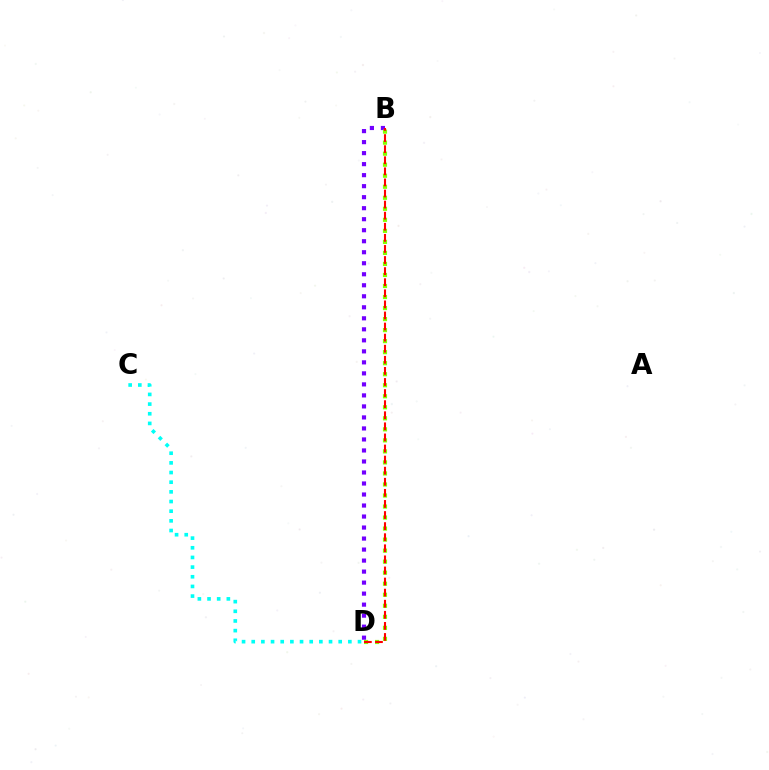{('B', 'D'): [{'color': '#7200ff', 'line_style': 'dotted', 'thickness': 2.99}, {'color': '#84ff00', 'line_style': 'dotted', 'thickness': 3.0}, {'color': '#ff0000', 'line_style': 'dashed', 'thickness': 1.51}], ('C', 'D'): [{'color': '#00fff6', 'line_style': 'dotted', 'thickness': 2.63}]}